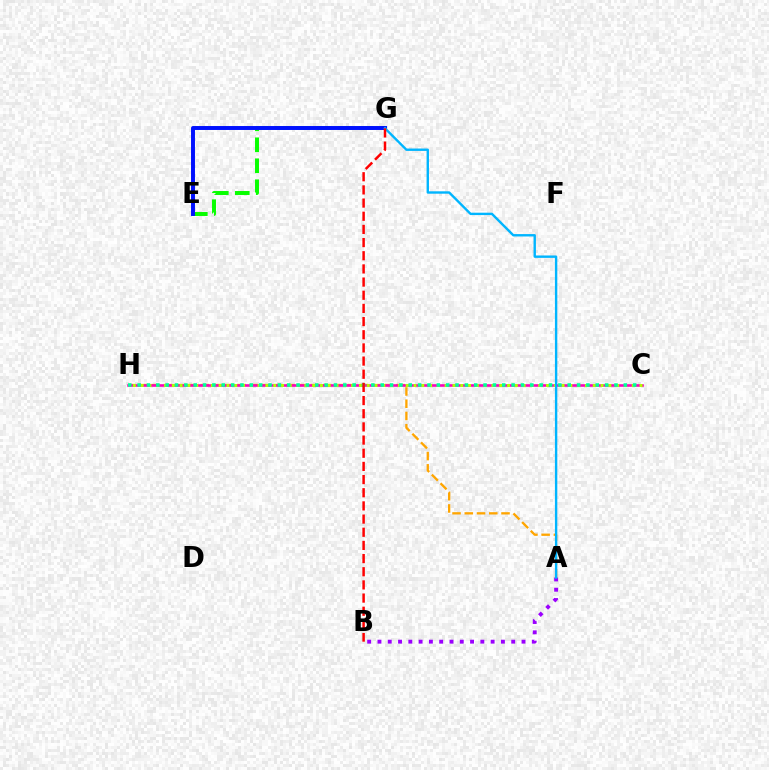{('A', 'H'): [{'color': '#ffa500', 'line_style': 'dashed', 'thickness': 1.66}], ('A', 'B'): [{'color': '#9b00ff', 'line_style': 'dotted', 'thickness': 2.8}], ('E', 'G'): [{'color': '#08ff00', 'line_style': 'dashed', 'thickness': 2.85}, {'color': '#0010ff', 'line_style': 'solid', 'thickness': 2.84}], ('C', 'H'): [{'color': '#ff00bd', 'line_style': 'solid', 'thickness': 1.88}, {'color': '#b3ff00', 'line_style': 'dotted', 'thickness': 2.12}, {'color': '#00ff9d', 'line_style': 'dotted', 'thickness': 2.54}], ('A', 'G'): [{'color': '#00b5ff', 'line_style': 'solid', 'thickness': 1.72}], ('B', 'G'): [{'color': '#ff0000', 'line_style': 'dashed', 'thickness': 1.79}]}